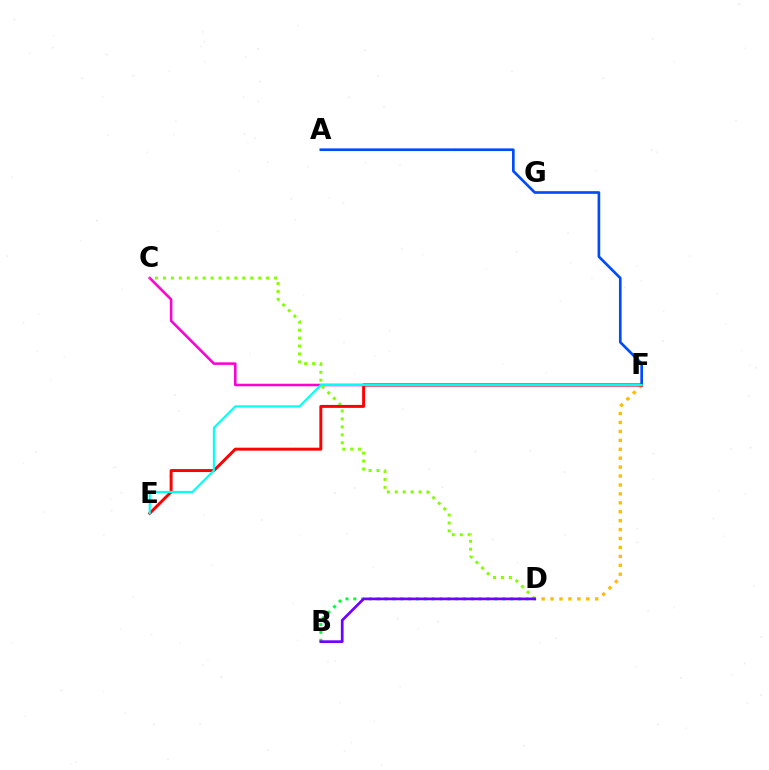{('D', 'F'): [{'color': '#ffbd00', 'line_style': 'dotted', 'thickness': 2.43}], ('C', 'F'): [{'color': '#ff00cf', 'line_style': 'solid', 'thickness': 1.84}], ('C', 'D'): [{'color': '#84ff00', 'line_style': 'dotted', 'thickness': 2.16}], ('A', 'F'): [{'color': '#004bff', 'line_style': 'solid', 'thickness': 1.92}], ('B', 'D'): [{'color': '#00ff39', 'line_style': 'dotted', 'thickness': 2.13}, {'color': '#7200ff', 'line_style': 'solid', 'thickness': 1.96}], ('E', 'F'): [{'color': '#ff0000', 'line_style': 'solid', 'thickness': 2.13}, {'color': '#00fff6', 'line_style': 'solid', 'thickness': 1.52}]}